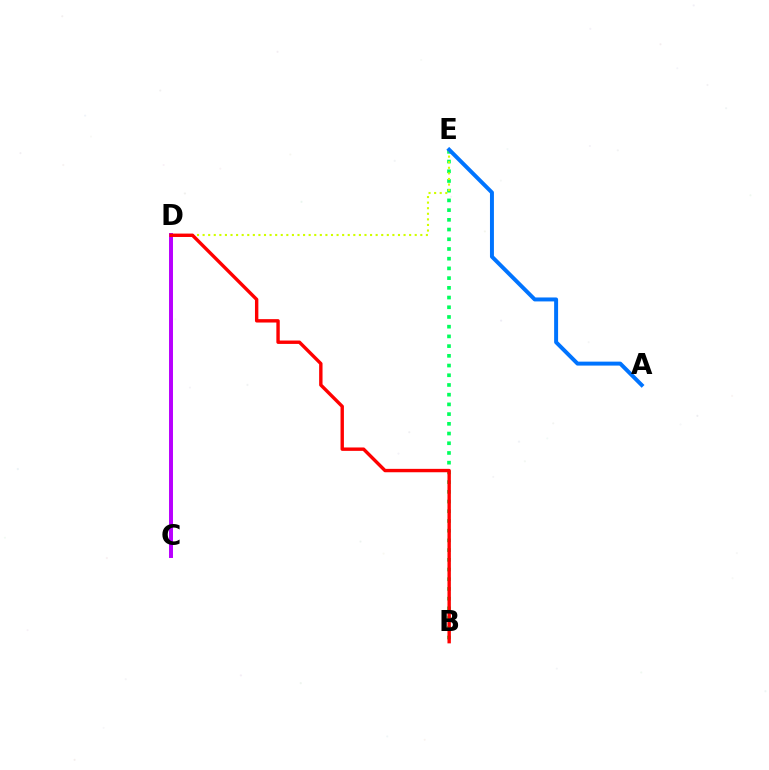{('B', 'E'): [{'color': '#00ff5c', 'line_style': 'dotted', 'thickness': 2.64}], ('D', 'E'): [{'color': '#d1ff00', 'line_style': 'dotted', 'thickness': 1.52}], ('A', 'E'): [{'color': '#0074ff', 'line_style': 'solid', 'thickness': 2.85}], ('C', 'D'): [{'color': '#b900ff', 'line_style': 'solid', 'thickness': 2.85}], ('B', 'D'): [{'color': '#ff0000', 'line_style': 'solid', 'thickness': 2.44}]}